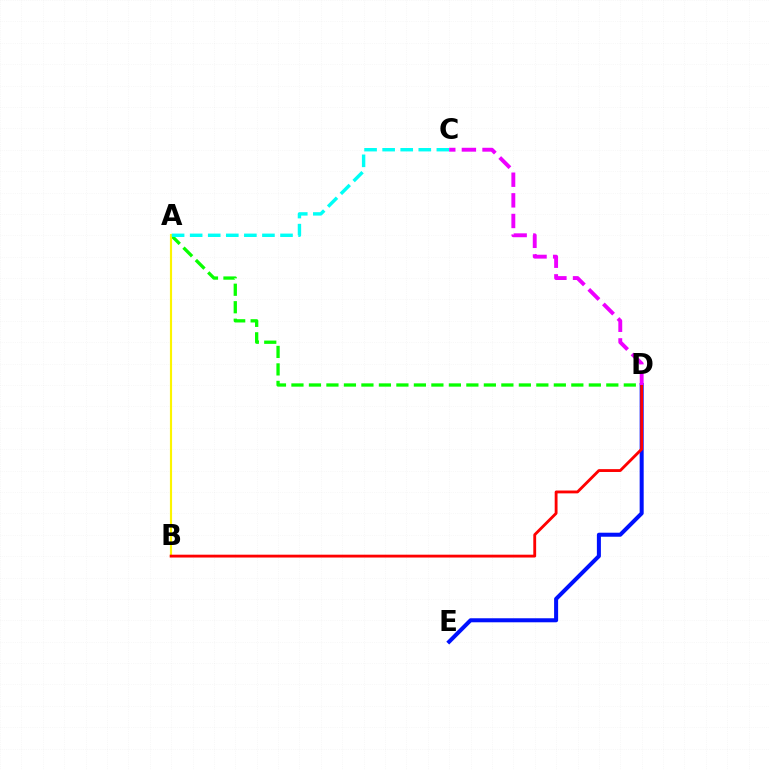{('A', 'D'): [{'color': '#08ff00', 'line_style': 'dashed', 'thickness': 2.38}], ('A', 'B'): [{'color': '#fcf500', 'line_style': 'solid', 'thickness': 1.54}], ('D', 'E'): [{'color': '#0010ff', 'line_style': 'solid', 'thickness': 2.9}], ('A', 'C'): [{'color': '#00fff6', 'line_style': 'dashed', 'thickness': 2.45}], ('B', 'D'): [{'color': '#ff0000', 'line_style': 'solid', 'thickness': 2.05}], ('C', 'D'): [{'color': '#ee00ff', 'line_style': 'dashed', 'thickness': 2.8}]}